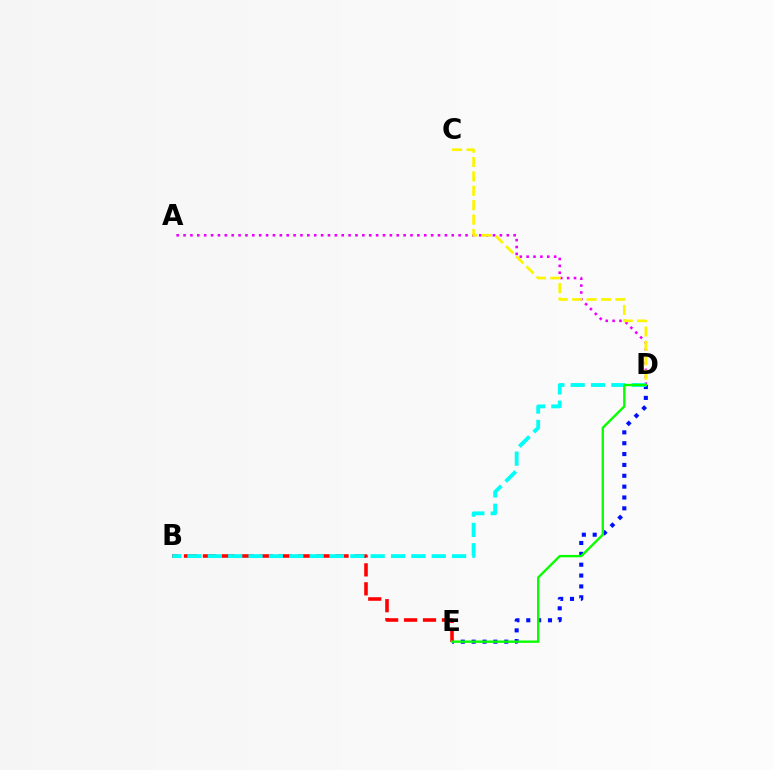{('D', 'E'): [{'color': '#0010ff', 'line_style': 'dotted', 'thickness': 2.95}, {'color': '#08ff00', 'line_style': 'solid', 'thickness': 1.7}], ('A', 'D'): [{'color': '#ee00ff', 'line_style': 'dotted', 'thickness': 1.87}], ('C', 'D'): [{'color': '#fcf500', 'line_style': 'dashed', 'thickness': 1.96}], ('B', 'E'): [{'color': '#ff0000', 'line_style': 'dashed', 'thickness': 2.57}], ('B', 'D'): [{'color': '#00fff6', 'line_style': 'dashed', 'thickness': 2.76}]}